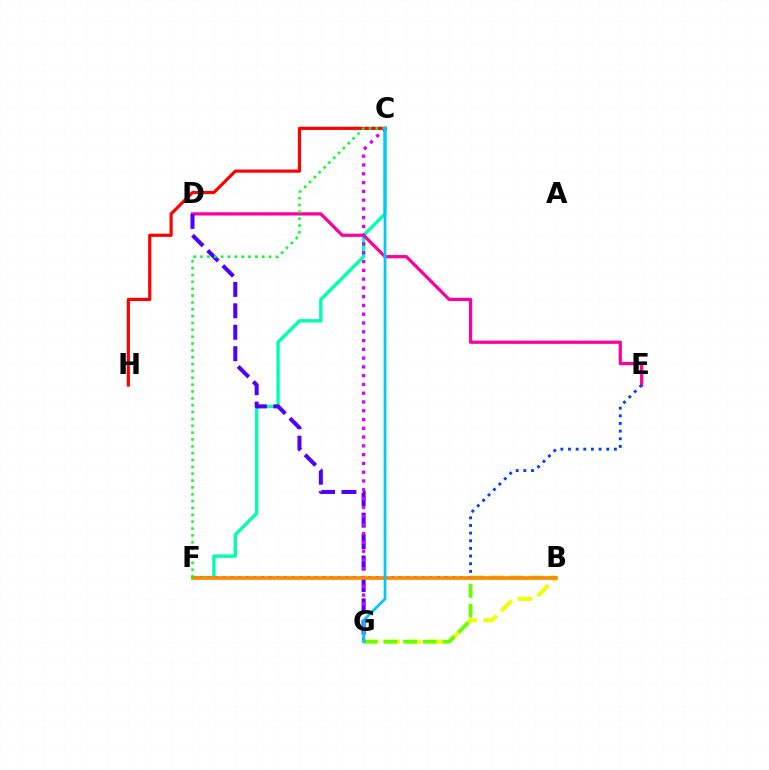{('C', 'F'): [{'color': '#00ffaf', 'line_style': 'solid', 'thickness': 2.44}, {'color': '#00ff27', 'line_style': 'dotted', 'thickness': 1.86}], ('D', 'E'): [{'color': '#ff00a0', 'line_style': 'solid', 'thickness': 2.33}], ('C', 'H'): [{'color': '#ff0000', 'line_style': 'solid', 'thickness': 2.29}], ('B', 'G'): [{'color': '#eeff00', 'line_style': 'dashed', 'thickness': 2.91}, {'color': '#66ff00', 'line_style': 'dashed', 'thickness': 2.68}], ('D', 'G'): [{'color': '#4f00ff', 'line_style': 'dashed', 'thickness': 2.91}], ('C', 'G'): [{'color': '#d600ff', 'line_style': 'dotted', 'thickness': 2.38}, {'color': '#00c7ff', 'line_style': 'solid', 'thickness': 1.97}], ('E', 'F'): [{'color': '#003fff', 'line_style': 'dotted', 'thickness': 2.08}], ('B', 'F'): [{'color': '#ff8800', 'line_style': 'solid', 'thickness': 2.64}]}